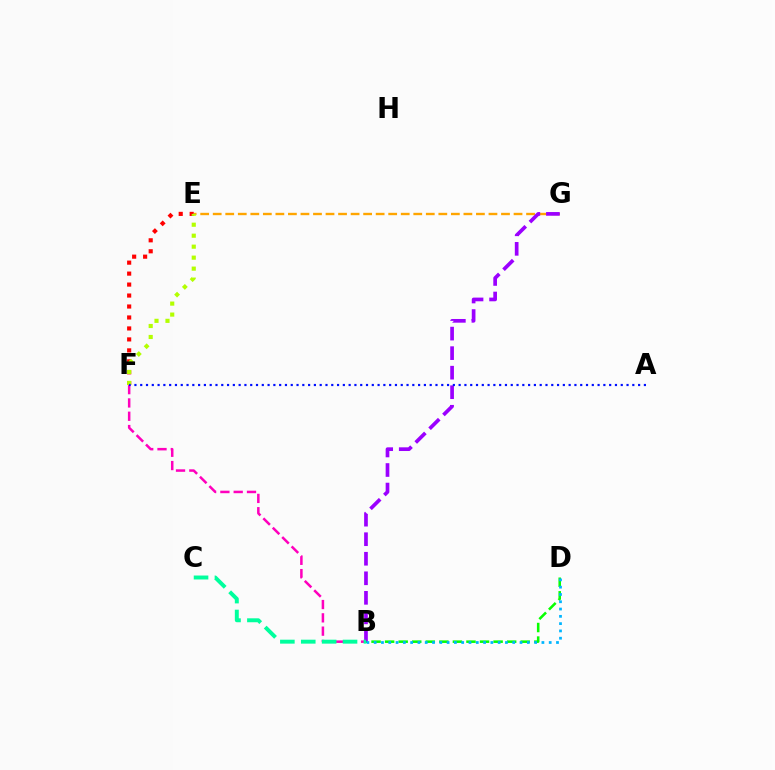{('B', 'D'): [{'color': '#08ff00', 'line_style': 'dashed', 'thickness': 1.84}, {'color': '#00b5ff', 'line_style': 'dotted', 'thickness': 1.98}], ('E', 'F'): [{'color': '#ff0000', 'line_style': 'dotted', 'thickness': 2.98}, {'color': '#b3ff00', 'line_style': 'dotted', 'thickness': 2.98}], ('E', 'G'): [{'color': '#ffa500', 'line_style': 'dashed', 'thickness': 1.7}], ('B', 'G'): [{'color': '#9b00ff', 'line_style': 'dashed', 'thickness': 2.65}], ('B', 'F'): [{'color': '#ff00bd', 'line_style': 'dashed', 'thickness': 1.81}], ('B', 'C'): [{'color': '#00ff9d', 'line_style': 'dashed', 'thickness': 2.84}], ('A', 'F'): [{'color': '#0010ff', 'line_style': 'dotted', 'thickness': 1.57}]}